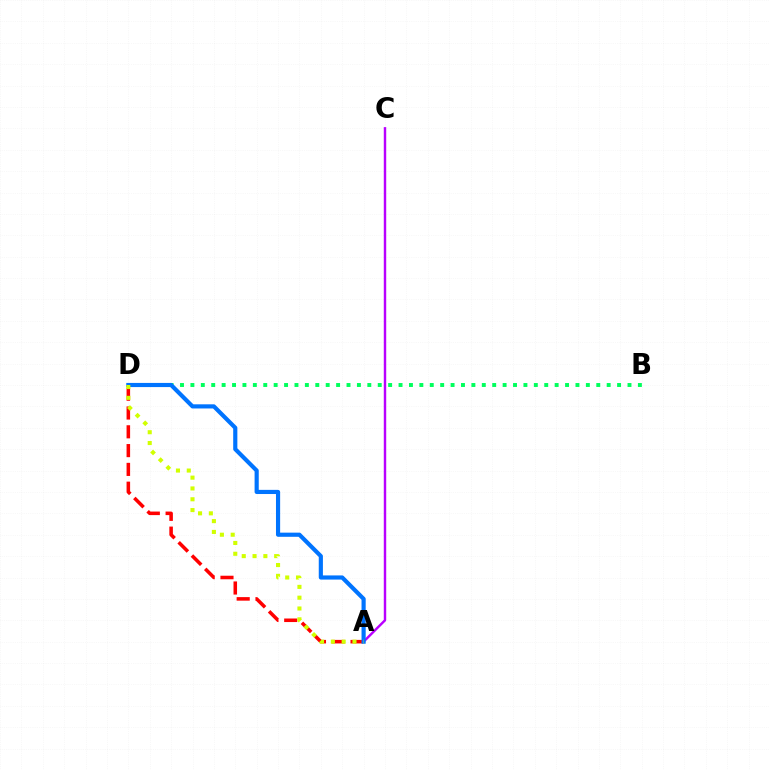{('B', 'D'): [{'color': '#00ff5c', 'line_style': 'dotted', 'thickness': 2.83}], ('A', 'D'): [{'color': '#ff0000', 'line_style': 'dashed', 'thickness': 2.55}, {'color': '#0074ff', 'line_style': 'solid', 'thickness': 2.99}, {'color': '#d1ff00', 'line_style': 'dotted', 'thickness': 2.94}], ('A', 'C'): [{'color': '#b900ff', 'line_style': 'solid', 'thickness': 1.75}]}